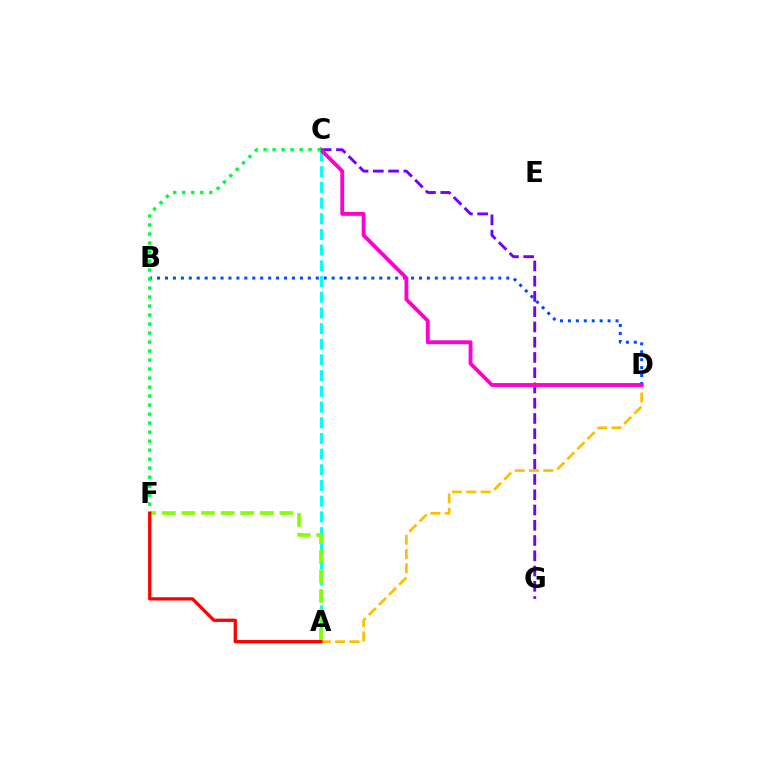{('A', 'C'): [{'color': '#00fff6', 'line_style': 'dashed', 'thickness': 2.13}], ('C', 'G'): [{'color': '#7200ff', 'line_style': 'dashed', 'thickness': 2.07}], ('A', 'F'): [{'color': '#84ff00', 'line_style': 'dashed', 'thickness': 2.66}, {'color': '#ff0000', 'line_style': 'solid', 'thickness': 2.36}], ('B', 'D'): [{'color': '#004bff', 'line_style': 'dotted', 'thickness': 2.16}], ('A', 'D'): [{'color': '#ffbd00', 'line_style': 'dashed', 'thickness': 1.94}], ('C', 'D'): [{'color': '#ff00cf', 'line_style': 'solid', 'thickness': 2.77}], ('C', 'F'): [{'color': '#00ff39', 'line_style': 'dotted', 'thickness': 2.45}]}